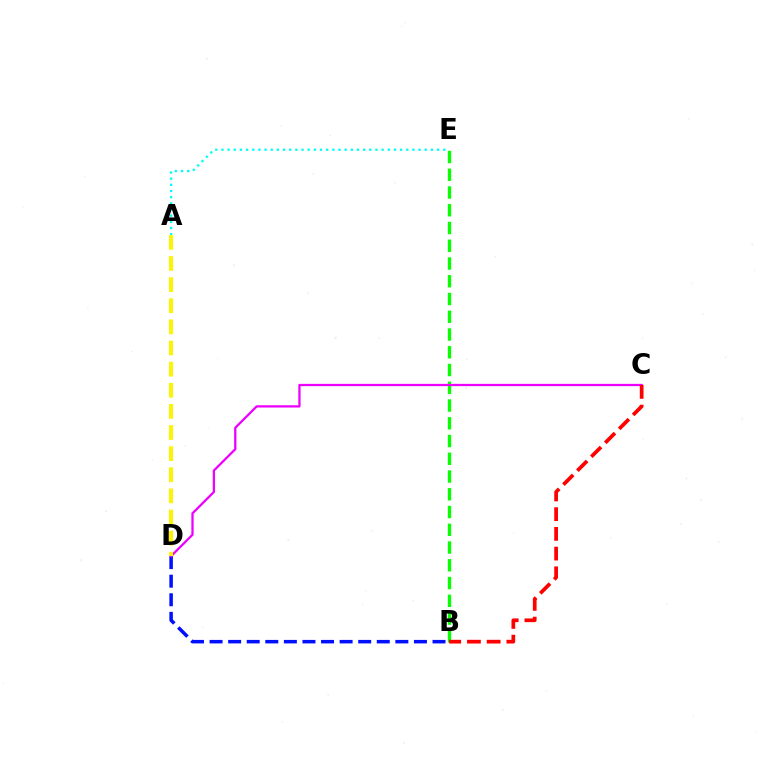{('B', 'E'): [{'color': '#08ff00', 'line_style': 'dashed', 'thickness': 2.41}], ('B', 'D'): [{'color': '#0010ff', 'line_style': 'dashed', 'thickness': 2.52}], ('A', 'E'): [{'color': '#00fff6', 'line_style': 'dotted', 'thickness': 1.67}], ('C', 'D'): [{'color': '#ee00ff', 'line_style': 'solid', 'thickness': 1.64}], ('A', 'D'): [{'color': '#fcf500', 'line_style': 'dashed', 'thickness': 2.87}], ('B', 'C'): [{'color': '#ff0000', 'line_style': 'dashed', 'thickness': 2.68}]}